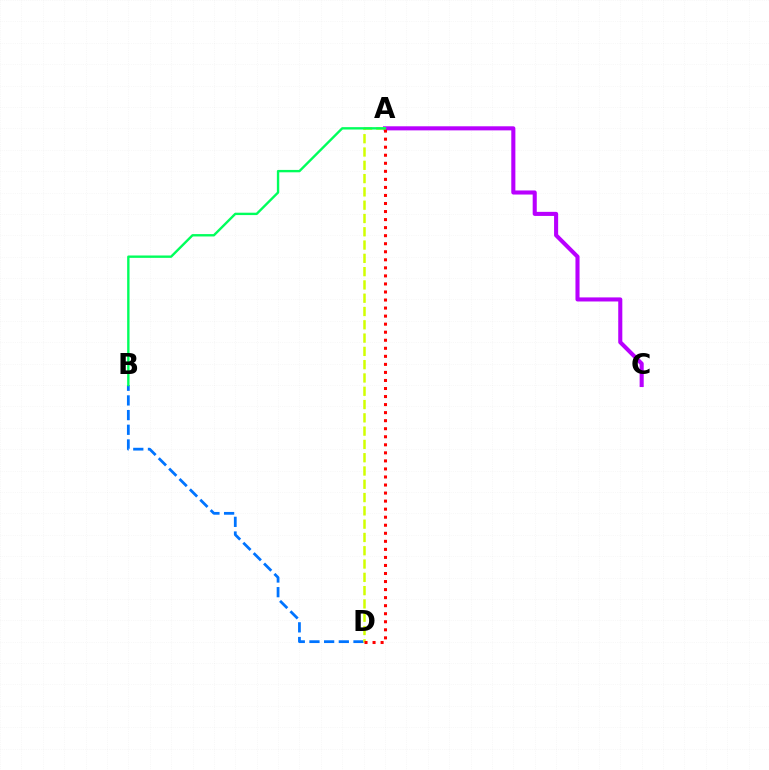{('B', 'D'): [{'color': '#0074ff', 'line_style': 'dashed', 'thickness': 1.99}], ('A', 'C'): [{'color': '#b900ff', 'line_style': 'solid', 'thickness': 2.94}], ('A', 'D'): [{'color': '#d1ff00', 'line_style': 'dashed', 'thickness': 1.81}, {'color': '#ff0000', 'line_style': 'dotted', 'thickness': 2.19}], ('A', 'B'): [{'color': '#00ff5c', 'line_style': 'solid', 'thickness': 1.71}]}